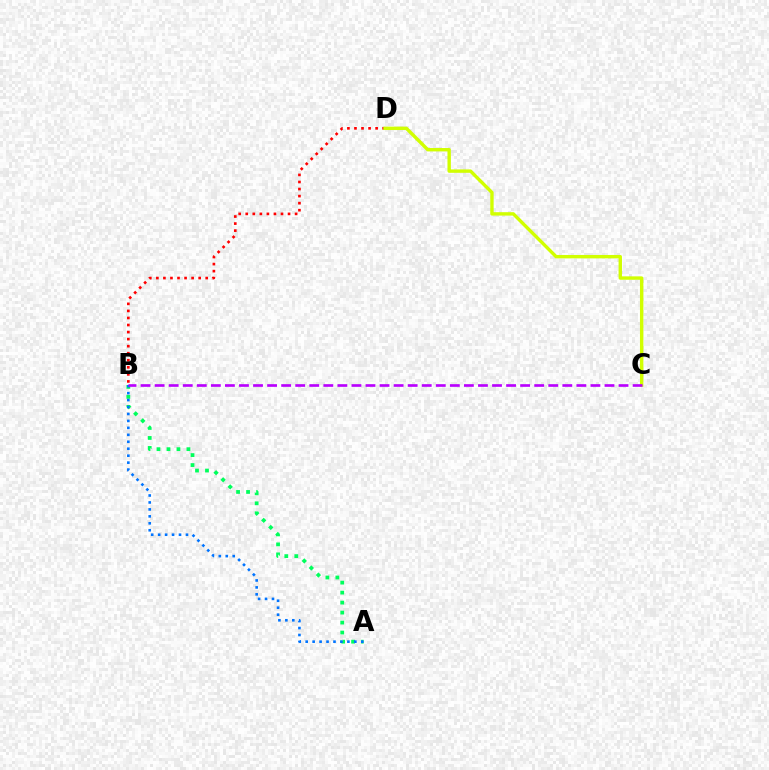{('B', 'D'): [{'color': '#ff0000', 'line_style': 'dotted', 'thickness': 1.92}], ('C', 'D'): [{'color': '#d1ff00', 'line_style': 'solid', 'thickness': 2.45}], ('A', 'B'): [{'color': '#00ff5c', 'line_style': 'dotted', 'thickness': 2.71}, {'color': '#0074ff', 'line_style': 'dotted', 'thickness': 1.89}], ('B', 'C'): [{'color': '#b900ff', 'line_style': 'dashed', 'thickness': 1.91}]}